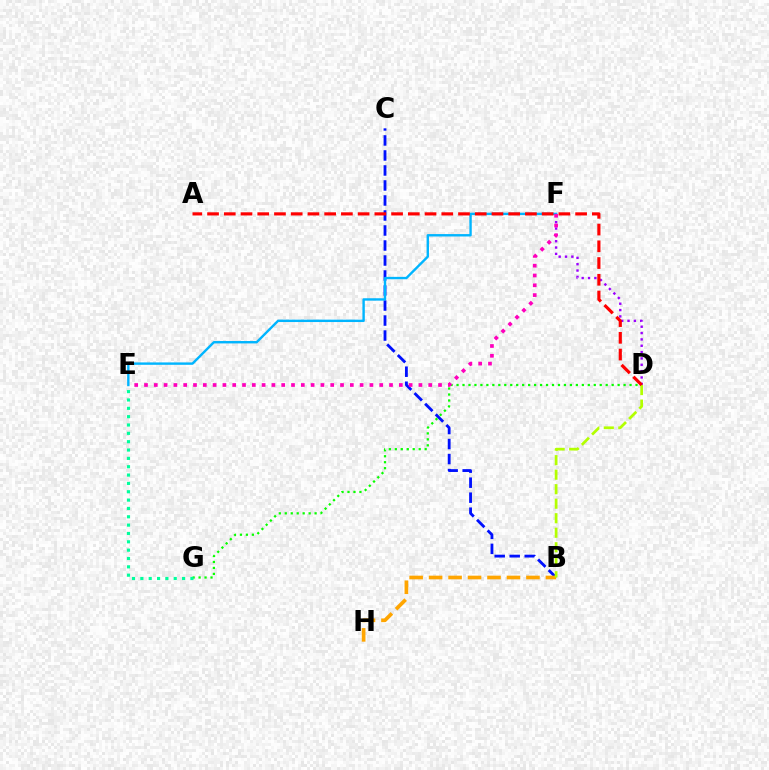{('D', 'F'): [{'color': '#9b00ff', 'line_style': 'dotted', 'thickness': 1.72}], ('B', 'C'): [{'color': '#0010ff', 'line_style': 'dashed', 'thickness': 2.04}], ('D', 'G'): [{'color': '#08ff00', 'line_style': 'dotted', 'thickness': 1.62}], ('E', 'G'): [{'color': '#00ff9d', 'line_style': 'dotted', 'thickness': 2.27}], ('B', 'H'): [{'color': '#ffa500', 'line_style': 'dashed', 'thickness': 2.65}], ('E', 'F'): [{'color': '#00b5ff', 'line_style': 'solid', 'thickness': 1.72}, {'color': '#ff00bd', 'line_style': 'dotted', 'thickness': 2.66}], ('B', 'D'): [{'color': '#b3ff00', 'line_style': 'dashed', 'thickness': 1.97}], ('A', 'D'): [{'color': '#ff0000', 'line_style': 'dashed', 'thickness': 2.27}]}